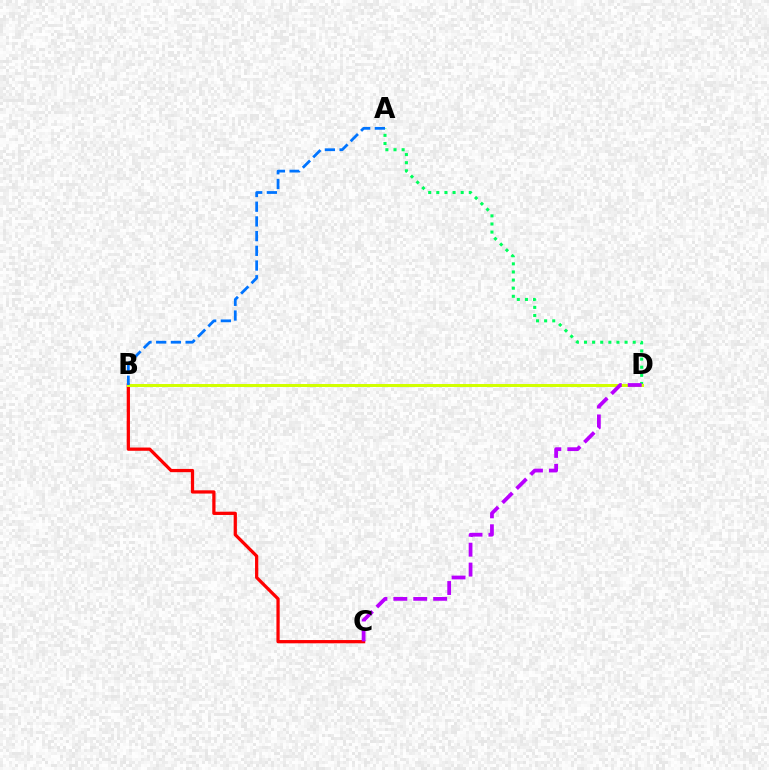{('B', 'C'): [{'color': '#ff0000', 'line_style': 'solid', 'thickness': 2.34}], ('A', 'D'): [{'color': '#00ff5c', 'line_style': 'dotted', 'thickness': 2.21}], ('B', 'D'): [{'color': '#d1ff00', 'line_style': 'solid', 'thickness': 2.16}], ('C', 'D'): [{'color': '#b900ff', 'line_style': 'dashed', 'thickness': 2.7}], ('A', 'B'): [{'color': '#0074ff', 'line_style': 'dashed', 'thickness': 2.0}]}